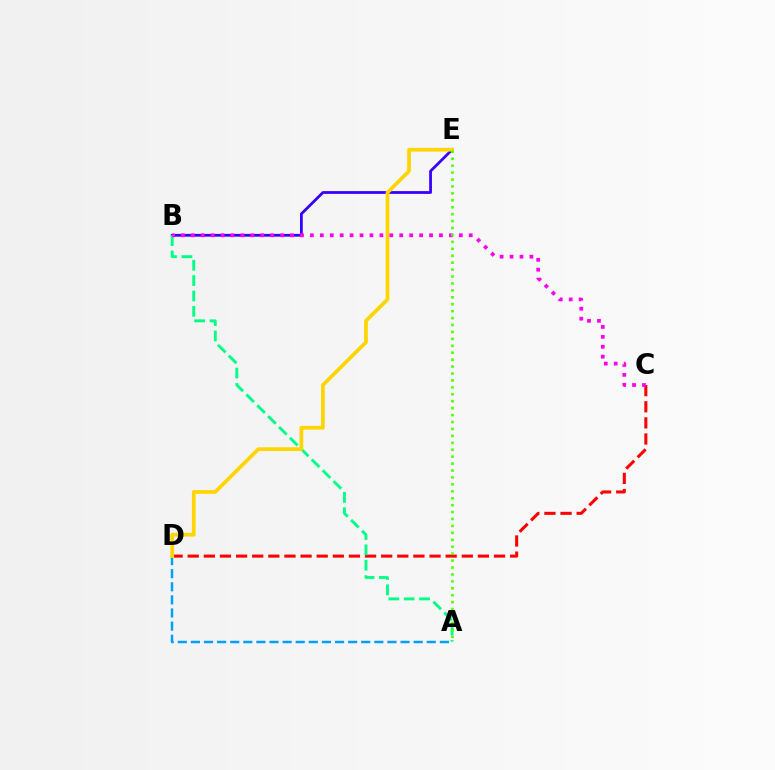{('C', 'D'): [{'color': '#ff0000', 'line_style': 'dashed', 'thickness': 2.19}], ('A', 'D'): [{'color': '#009eff', 'line_style': 'dashed', 'thickness': 1.78}], ('B', 'E'): [{'color': '#3700ff', 'line_style': 'solid', 'thickness': 2.0}], ('A', 'B'): [{'color': '#00ff86', 'line_style': 'dashed', 'thickness': 2.09}], ('D', 'E'): [{'color': '#ffd500', 'line_style': 'solid', 'thickness': 2.68}], ('B', 'C'): [{'color': '#ff00ed', 'line_style': 'dotted', 'thickness': 2.7}], ('A', 'E'): [{'color': '#4fff00', 'line_style': 'dotted', 'thickness': 1.88}]}